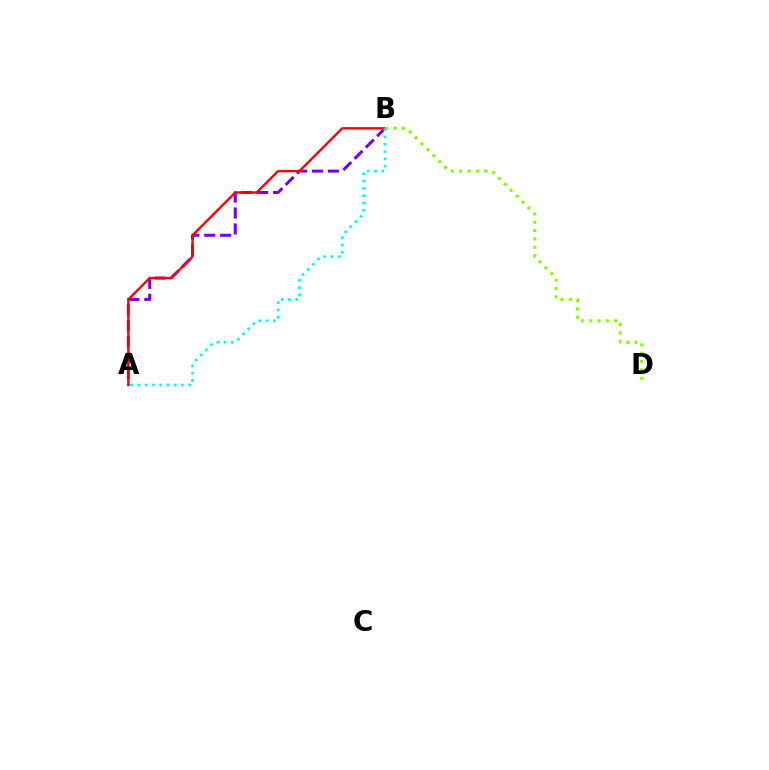{('A', 'B'): [{'color': '#7200ff', 'line_style': 'dashed', 'thickness': 2.16}, {'color': '#ff0000', 'line_style': 'solid', 'thickness': 1.73}, {'color': '#00fff6', 'line_style': 'dotted', 'thickness': 1.98}], ('B', 'D'): [{'color': '#84ff00', 'line_style': 'dotted', 'thickness': 2.27}]}